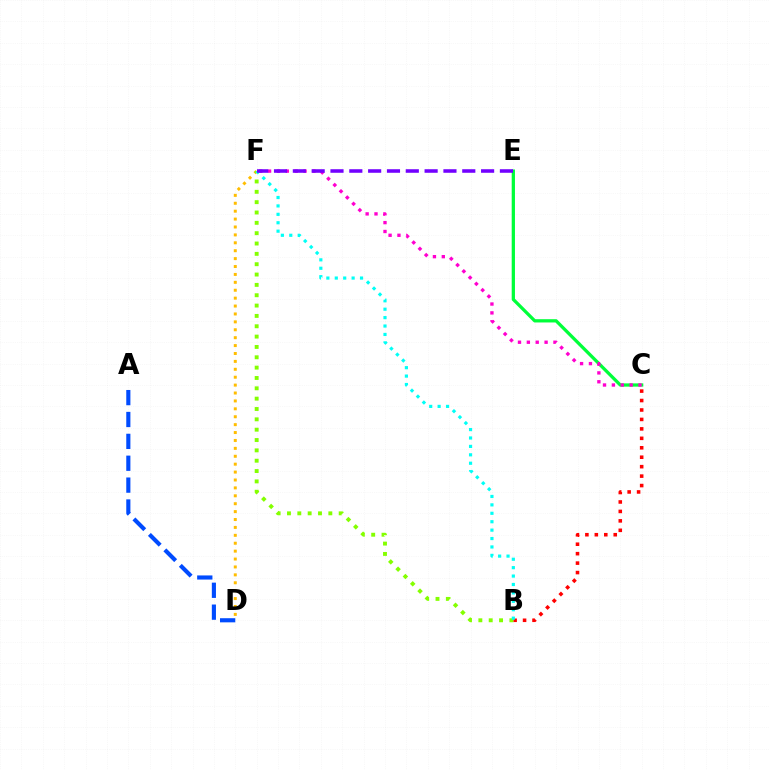{('D', 'F'): [{'color': '#ffbd00', 'line_style': 'dotted', 'thickness': 2.15}], ('C', 'E'): [{'color': '#00ff39', 'line_style': 'solid', 'thickness': 2.35}], ('A', 'D'): [{'color': '#004bff', 'line_style': 'dashed', 'thickness': 2.97}], ('B', 'C'): [{'color': '#ff0000', 'line_style': 'dotted', 'thickness': 2.57}], ('B', 'F'): [{'color': '#84ff00', 'line_style': 'dotted', 'thickness': 2.81}, {'color': '#00fff6', 'line_style': 'dotted', 'thickness': 2.29}], ('C', 'F'): [{'color': '#ff00cf', 'line_style': 'dotted', 'thickness': 2.41}], ('E', 'F'): [{'color': '#7200ff', 'line_style': 'dashed', 'thickness': 2.56}]}